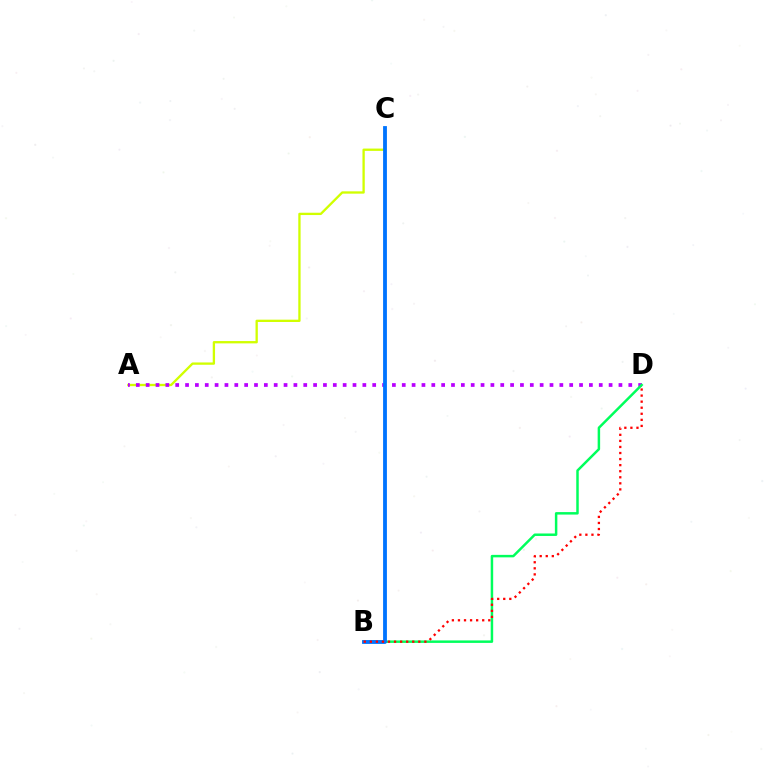{('A', 'C'): [{'color': '#d1ff00', 'line_style': 'solid', 'thickness': 1.67}], ('A', 'D'): [{'color': '#b900ff', 'line_style': 'dotted', 'thickness': 2.68}], ('B', 'D'): [{'color': '#00ff5c', 'line_style': 'solid', 'thickness': 1.79}, {'color': '#ff0000', 'line_style': 'dotted', 'thickness': 1.65}], ('B', 'C'): [{'color': '#0074ff', 'line_style': 'solid', 'thickness': 2.74}]}